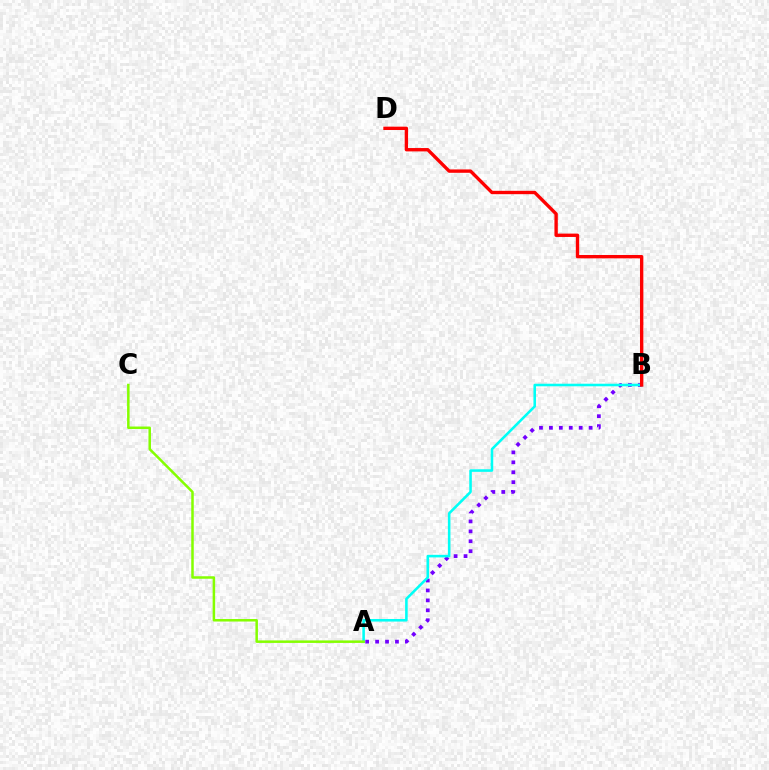{('A', 'B'): [{'color': '#7200ff', 'line_style': 'dotted', 'thickness': 2.7}, {'color': '#00fff6', 'line_style': 'solid', 'thickness': 1.85}], ('B', 'D'): [{'color': '#ff0000', 'line_style': 'solid', 'thickness': 2.42}], ('A', 'C'): [{'color': '#84ff00', 'line_style': 'solid', 'thickness': 1.81}]}